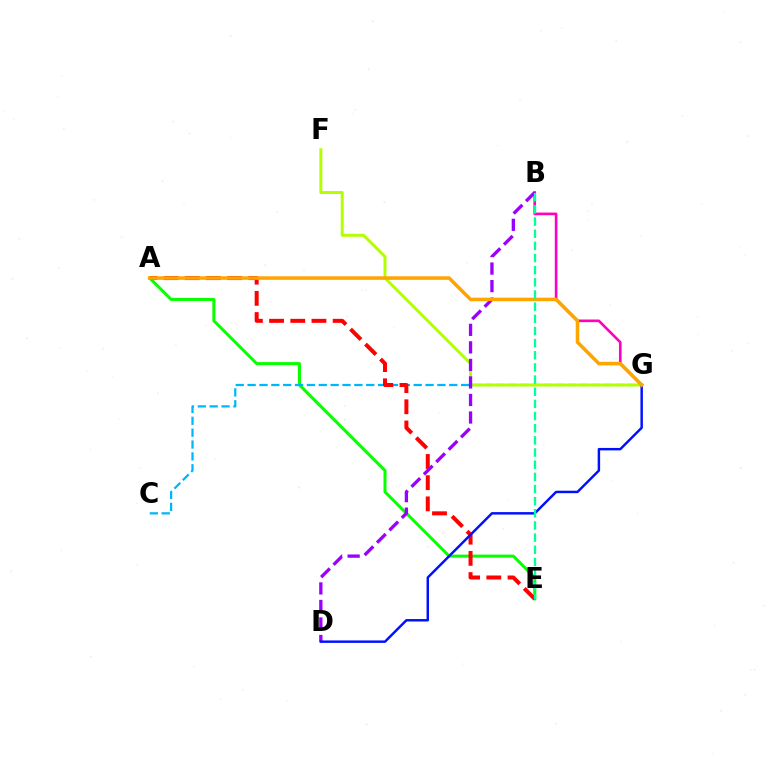{('B', 'G'): [{'color': '#ff00bd', 'line_style': 'solid', 'thickness': 1.9}], ('A', 'E'): [{'color': '#08ff00', 'line_style': 'solid', 'thickness': 2.18}, {'color': '#ff0000', 'line_style': 'dashed', 'thickness': 2.88}], ('C', 'G'): [{'color': '#00b5ff', 'line_style': 'dashed', 'thickness': 1.61}], ('F', 'G'): [{'color': '#b3ff00', 'line_style': 'solid', 'thickness': 2.14}], ('B', 'D'): [{'color': '#9b00ff', 'line_style': 'dashed', 'thickness': 2.38}], ('D', 'G'): [{'color': '#0010ff', 'line_style': 'solid', 'thickness': 1.77}], ('A', 'G'): [{'color': '#ffa500', 'line_style': 'solid', 'thickness': 2.56}], ('B', 'E'): [{'color': '#00ff9d', 'line_style': 'dashed', 'thickness': 1.65}]}